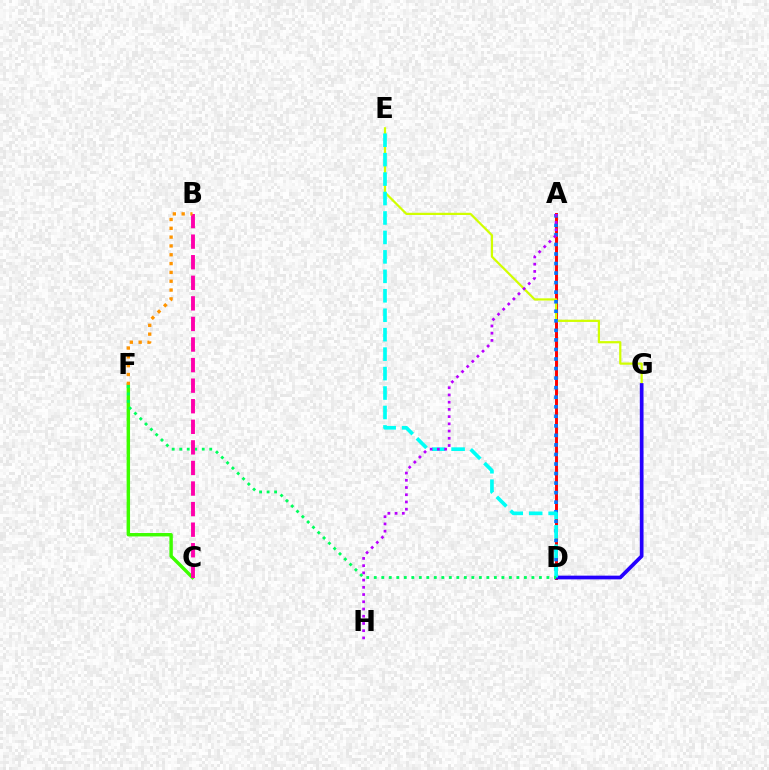{('A', 'D'): [{'color': '#ff0000', 'line_style': 'solid', 'thickness': 2.12}, {'color': '#0074ff', 'line_style': 'dotted', 'thickness': 2.59}], ('E', 'G'): [{'color': '#d1ff00', 'line_style': 'solid', 'thickness': 1.6}], ('C', 'F'): [{'color': '#3dff00', 'line_style': 'solid', 'thickness': 2.46}], ('D', 'G'): [{'color': '#2500ff', 'line_style': 'solid', 'thickness': 2.67}], ('D', 'E'): [{'color': '#00fff6', 'line_style': 'dashed', 'thickness': 2.64}], ('A', 'H'): [{'color': '#b900ff', 'line_style': 'dotted', 'thickness': 1.96}], ('D', 'F'): [{'color': '#00ff5c', 'line_style': 'dotted', 'thickness': 2.04}], ('B', 'C'): [{'color': '#ff00ac', 'line_style': 'dashed', 'thickness': 2.79}], ('B', 'F'): [{'color': '#ff9400', 'line_style': 'dotted', 'thickness': 2.4}]}